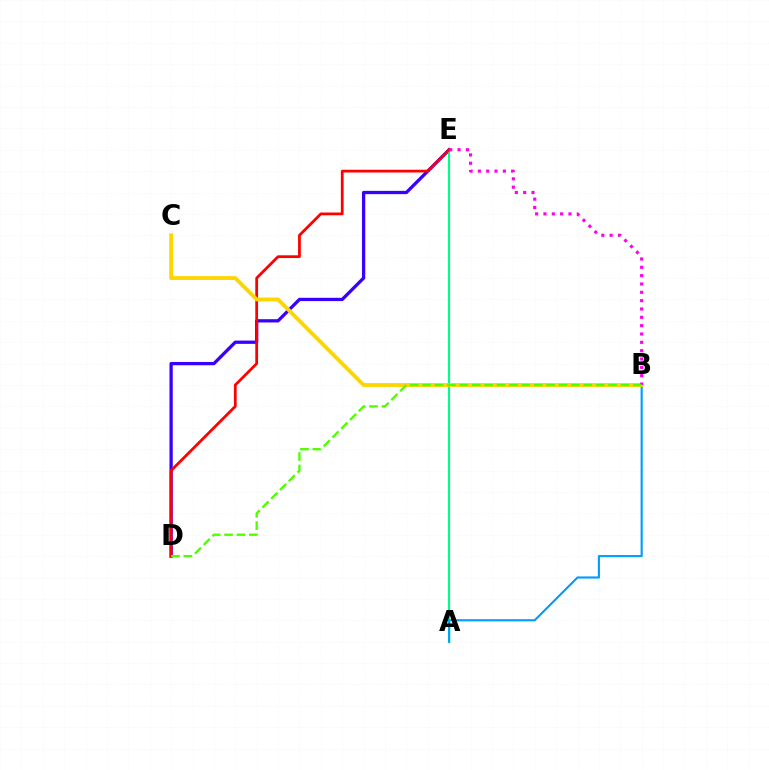{('D', 'E'): [{'color': '#3700ff', 'line_style': 'solid', 'thickness': 2.36}, {'color': '#ff0000', 'line_style': 'solid', 'thickness': 1.99}], ('A', 'E'): [{'color': '#00ff86', 'line_style': 'solid', 'thickness': 1.54}], ('A', 'B'): [{'color': '#009eff', 'line_style': 'solid', 'thickness': 1.55}], ('B', 'C'): [{'color': '#ffd500', 'line_style': 'solid', 'thickness': 2.76}], ('B', 'E'): [{'color': '#ff00ed', 'line_style': 'dotted', 'thickness': 2.27}], ('B', 'D'): [{'color': '#4fff00', 'line_style': 'dashed', 'thickness': 1.68}]}